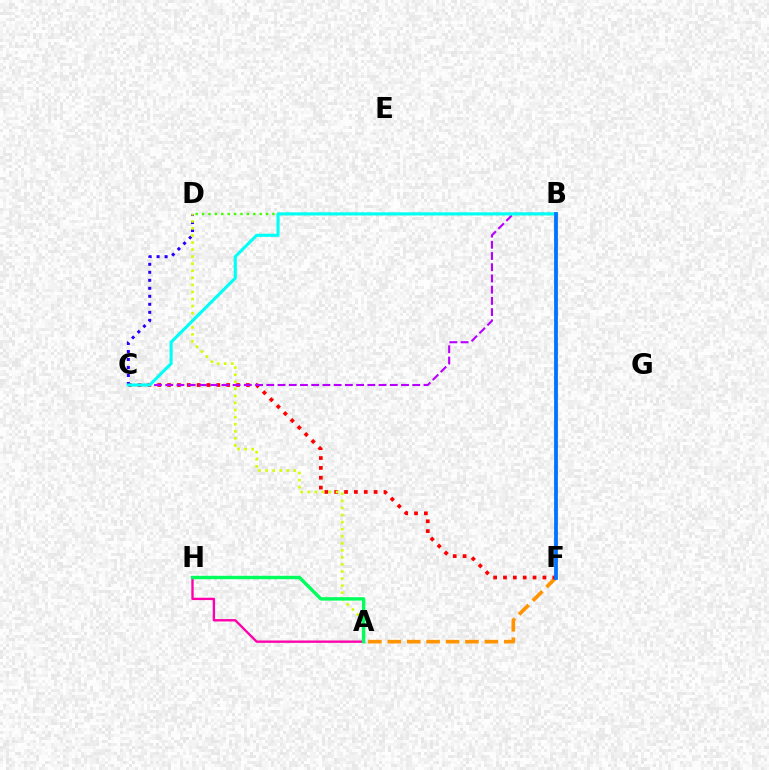{('A', 'F'): [{'color': '#ff9400', 'line_style': 'dashed', 'thickness': 2.64}], ('B', 'D'): [{'color': '#3dff00', 'line_style': 'dotted', 'thickness': 1.74}], ('C', 'F'): [{'color': '#ff0000', 'line_style': 'dotted', 'thickness': 2.68}], ('B', 'C'): [{'color': '#b900ff', 'line_style': 'dashed', 'thickness': 1.53}, {'color': '#00fff6', 'line_style': 'solid', 'thickness': 2.23}], ('A', 'H'): [{'color': '#ff00ac', 'line_style': 'solid', 'thickness': 1.7}, {'color': '#00ff5c', 'line_style': 'solid', 'thickness': 2.45}], ('C', 'D'): [{'color': '#2500ff', 'line_style': 'dotted', 'thickness': 2.17}], ('A', 'D'): [{'color': '#d1ff00', 'line_style': 'dotted', 'thickness': 1.92}], ('B', 'F'): [{'color': '#0074ff', 'line_style': 'solid', 'thickness': 2.73}]}